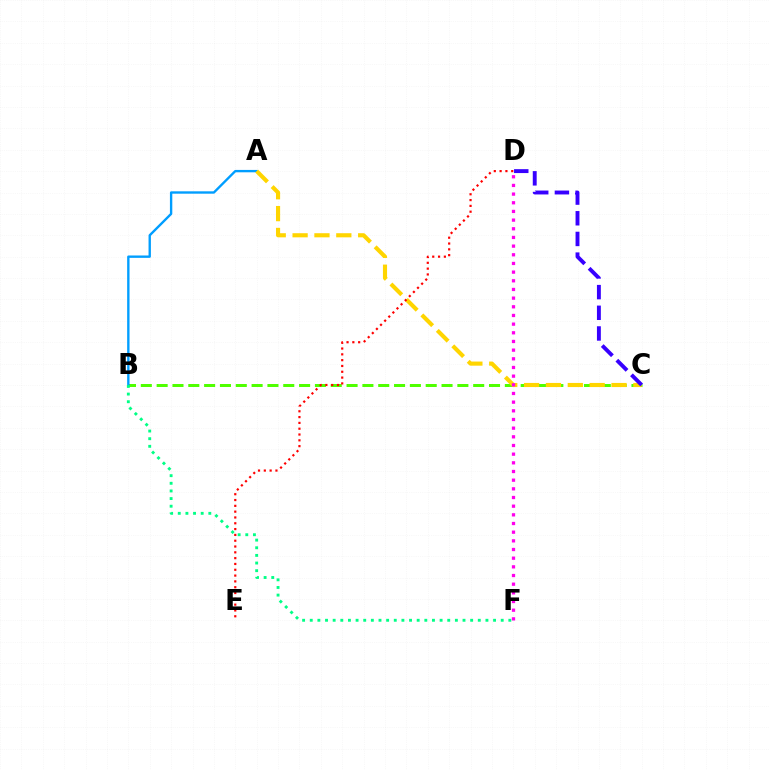{('B', 'C'): [{'color': '#4fff00', 'line_style': 'dashed', 'thickness': 2.15}], ('A', 'B'): [{'color': '#009eff', 'line_style': 'solid', 'thickness': 1.71}], ('B', 'F'): [{'color': '#00ff86', 'line_style': 'dotted', 'thickness': 2.08}], ('A', 'C'): [{'color': '#ffd500', 'line_style': 'dashed', 'thickness': 2.97}], ('D', 'E'): [{'color': '#ff0000', 'line_style': 'dotted', 'thickness': 1.58}], ('C', 'D'): [{'color': '#3700ff', 'line_style': 'dashed', 'thickness': 2.81}], ('D', 'F'): [{'color': '#ff00ed', 'line_style': 'dotted', 'thickness': 2.36}]}